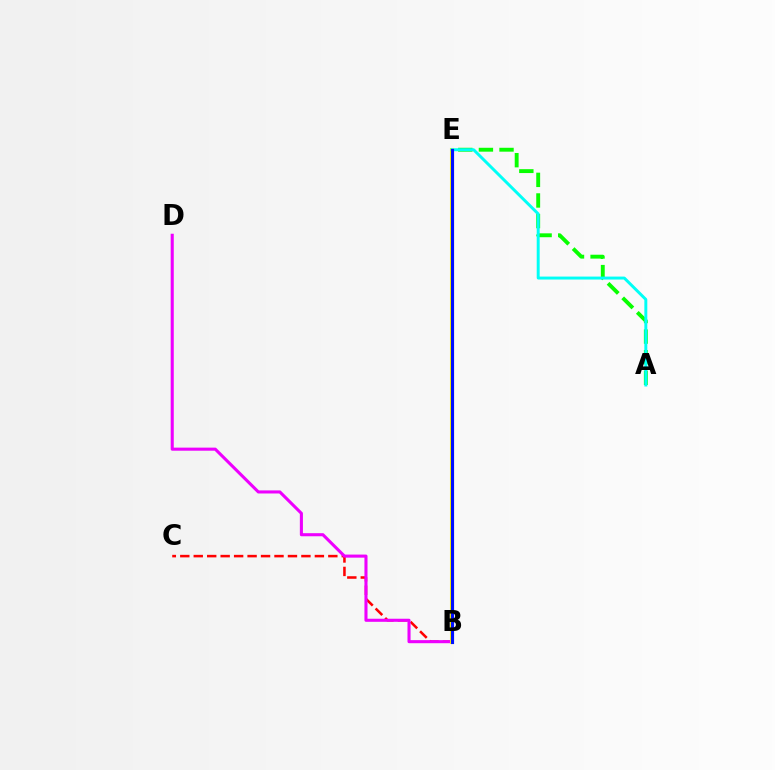{('B', 'C'): [{'color': '#ff0000', 'line_style': 'dashed', 'thickness': 1.83}], ('A', 'E'): [{'color': '#08ff00', 'line_style': 'dashed', 'thickness': 2.8}, {'color': '#00fff6', 'line_style': 'solid', 'thickness': 2.12}], ('B', 'D'): [{'color': '#ee00ff', 'line_style': 'solid', 'thickness': 2.22}], ('B', 'E'): [{'color': '#fcf500', 'line_style': 'solid', 'thickness': 2.92}, {'color': '#0010ff', 'line_style': 'solid', 'thickness': 2.25}]}